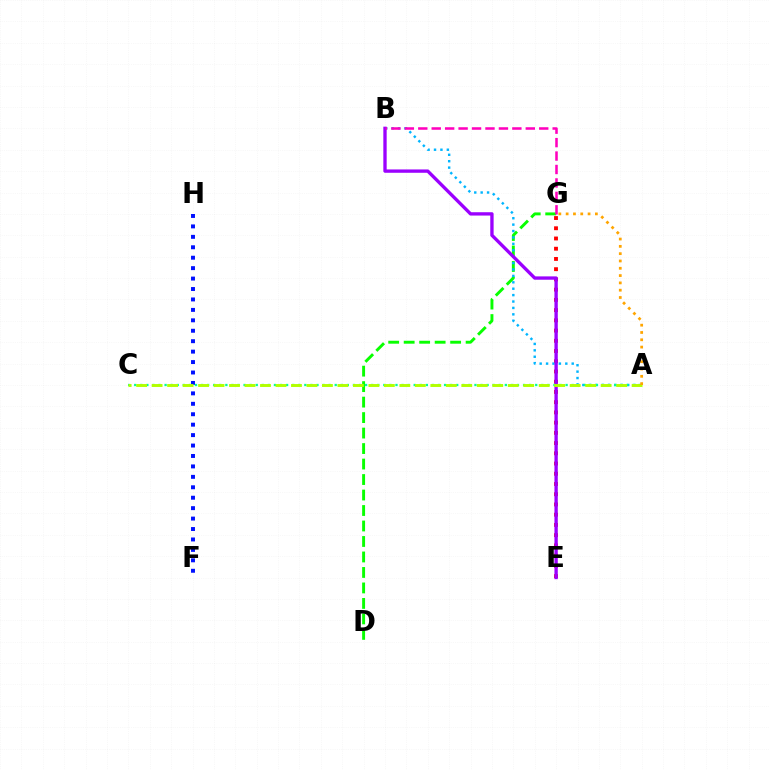{('F', 'H'): [{'color': '#0010ff', 'line_style': 'dotted', 'thickness': 2.84}], ('E', 'G'): [{'color': '#ff0000', 'line_style': 'dotted', 'thickness': 2.78}], ('D', 'G'): [{'color': '#08ff00', 'line_style': 'dashed', 'thickness': 2.1}], ('A', 'B'): [{'color': '#00b5ff', 'line_style': 'dotted', 'thickness': 1.74}], ('B', 'E'): [{'color': '#9b00ff', 'line_style': 'solid', 'thickness': 2.4}], ('A', 'C'): [{'color': '#00ff9d', 'line_style': 'dotted', 'thickness': 1.65}, {'color': '#b3ff00', 'line_style': 'dashed', 'thickness': 2.1}], ('B', 'G'): [{'color': '#ff00bd', 'line_style': 'dashed', 'thickness': 1.83}], ('A', 'G'): [{'color': '#ffa500', 'line_style': 'dotted', 'thickness': 1.99}]}